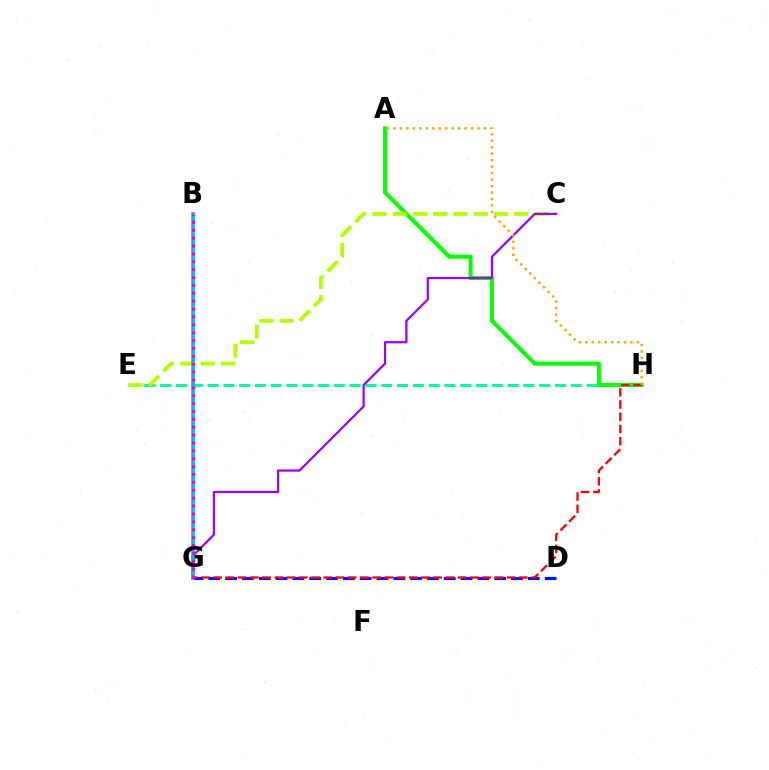{('E', 'H'): [{'color': '#00ff9d', 'line_style': 'dashed', 'thickness': 2.15}], ('D', 'G'): [{'color': '#0010ff', 'line_style': 'dashed', 'thickness': 2.28}], ('A', 'H'): [{'color': '#08ff00', 'line_style': 'solid', 'thickness': 2.93}, {'color': '#ffa500', 'line_style': 'dotted', 'thickness': 1.76}], ('C', 'E'): [{'color': '#b3ff00', 'line_style': 'dashed', 'thickness': 2.75}], ('C', 'G'): [{'color': '#9b00ff', 'line_style': 'solid', 'thickness': 1.6}], ('B', 'G'): [{'color': '#00b5ff', 'line_style': 'solid', 'thickness': 2.62}, {'color': '#ff00bd', 'line_style': 'dotted', 'thickness': 2.14}], ('G', 'H'): [{'color': '#ff0000', 'line_style': 'dashed', 'thickness': 1.66}]}